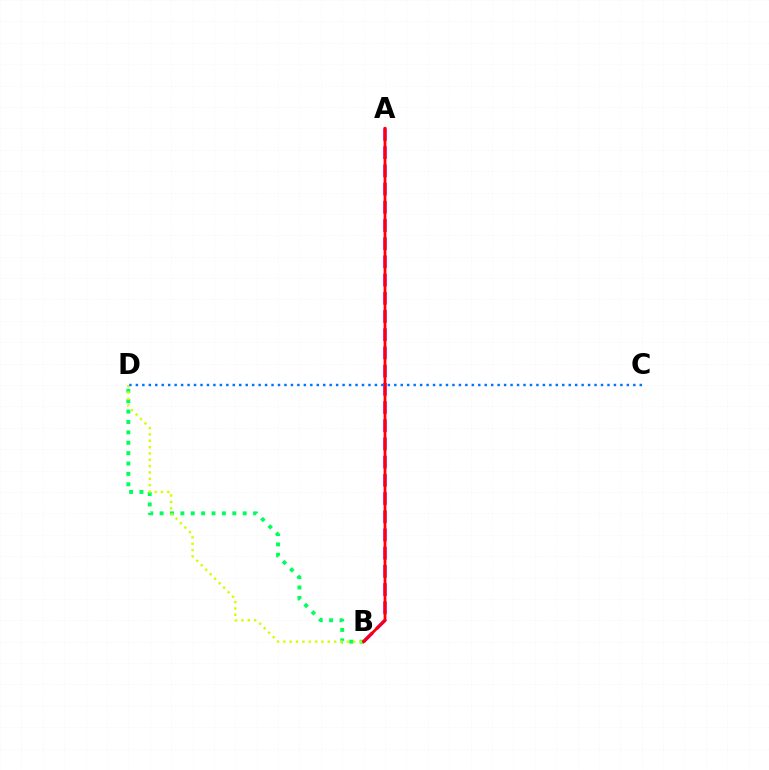{('B', 'D'): [{'color': '#00ff5c', 'line_style': 'dotted', 'thickness': 2.82}, {'color': '#d1ff00', 'line_style': 'dotted', 'thickness': 1.72}], ('A', 'B'): [{'color': '#b900ff', 'line_style': 'dashed', 'thickness': 2.47}, {'color': '#ff0000', 'line_style': 'solid', 'thickness': 2.02}], ('C', 'D'): [{'color': '#0074ff', 'line_style': 'dotted', 'thickness': 1.76}]}